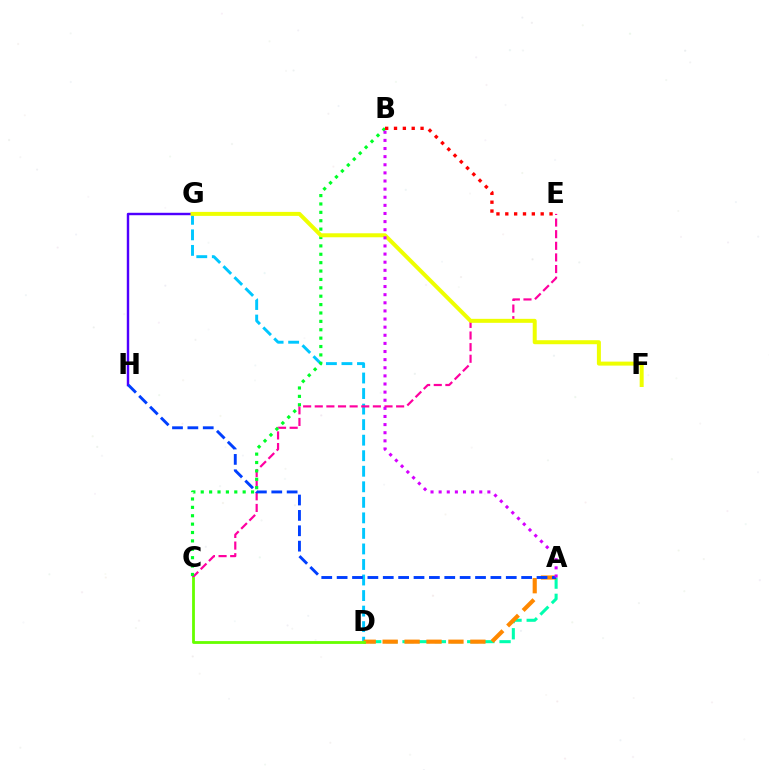{('D', 'G'): [{'color': '#00c7ff', 'line_style': 'dashed', 'thickness': 2.11}], ('C', 'E'): [{'color': '#ff00a0', 'line_style': 'dashed', 'thickness': 1.58}], ('A', 'D'): [{'color': '#00ffaf', 'line_style': 'dashed', 'thickness': 2.2}, {'color': '#ff8800', 'line_style': 'dashed', 'thickness': 2.98}], ('G', 'H'): [{'color': '#4f00ff', 'line_style': 'solid', 'thickness': 1.75}], ('B', 'C'): [{'color': '#00ff27', 'line_style': 'dotted', 'thickness': 2.28}], ('C', 'D'): [{'color': '#66ff00', 'line_style': 'solid', 'thickness': 2.02}], ('A', 'H'): [{'color': '#003fff', 'line_style': 'dashed', 'thickness': 2.09}], ('F', 'G'): [{'color': '#eeff00', 'line_style': 'solid', 'thickness': 2.88}], ('B', 'E'): [{'color': '#ff0000', 'line_style': 'dotted', 'thickness': 2.4}], ('A', 'B'): [{'color': '#d600ff', 'line_style': 'dotted', 'thickness': 2.21}]}